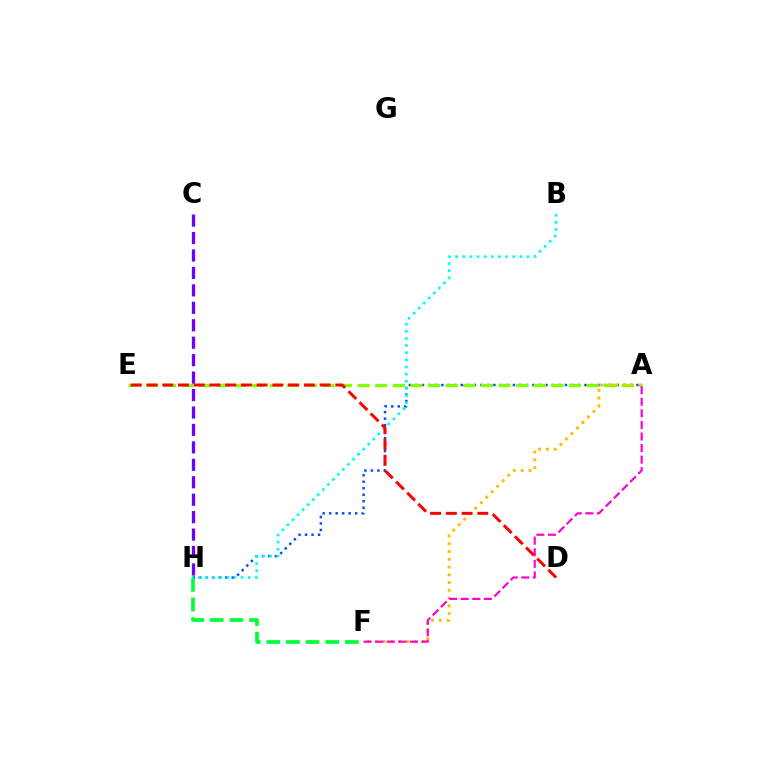{('A', 'H'): [{'color': '#004bff', 'line_style': 'dotted', 'thickness': 1.77}], ('F', 'H'): [{'color': '#00ff39', 'line_style': 'dashed', 'thickness': 2.67}], ('A', 'E'): [{'color': '#84ff00', 'line_style': 'dashed', 'thickness': 2.39}], ('B', 'H'): [{'color': '#00fff6', 'line_style': 'dotted', 'thickness': 1.94}], ('A', 'F'): [{'color': '#ffbd00', 'line_style': 'dotted', 'thickness': 2.11}, {'color': '#ff00cf', 'line_style': 'dashed', 'thickness': 1.57}], ('D', 'E'): [{'color': '#ff0000', 'line_style': 'dashed', 'thickness': 2.14}], ('C', 'H'): [{'color': '#7200ff', 'line_style': 'dashed', 'thickness': 2.37}]}